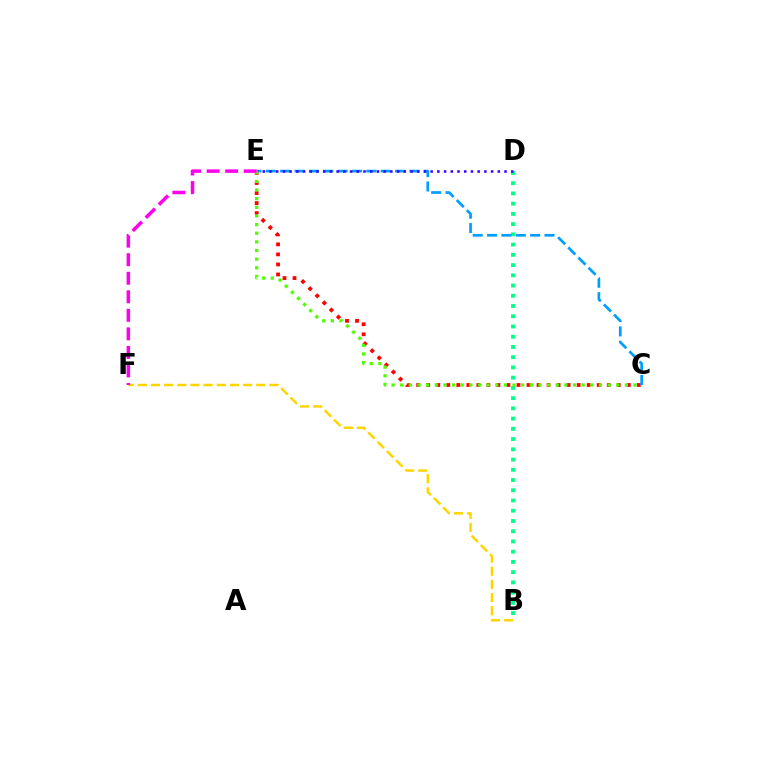{('B', 'D'): [{'color': '#00ff86', 'line_style': 'dotted', 'thickness': 2.78}], ('C', 'E'): [{'color': '#ff0000', 'line_style': 'dotted', 'thickness': 2.72}, {'color': '#009eff', 'line_style': 'dashed', 'thickness': 1.95}, {'color': '#4fff00', 'line_style': 'dotted', 'thickness': 2.35}], ('D', 'E'): [{'color': '#3700ff', 'line_style': 'dotted', 'thickness': 1.82}], ('B', 'F'): [{'color': '#ffd500', 'line_style': 'dashed', 'thickness': 1.79}], ('E', 'F'): [{'color': '#ff00ed', 'line_style': 'dashed', 'thickness': 2.52}]}